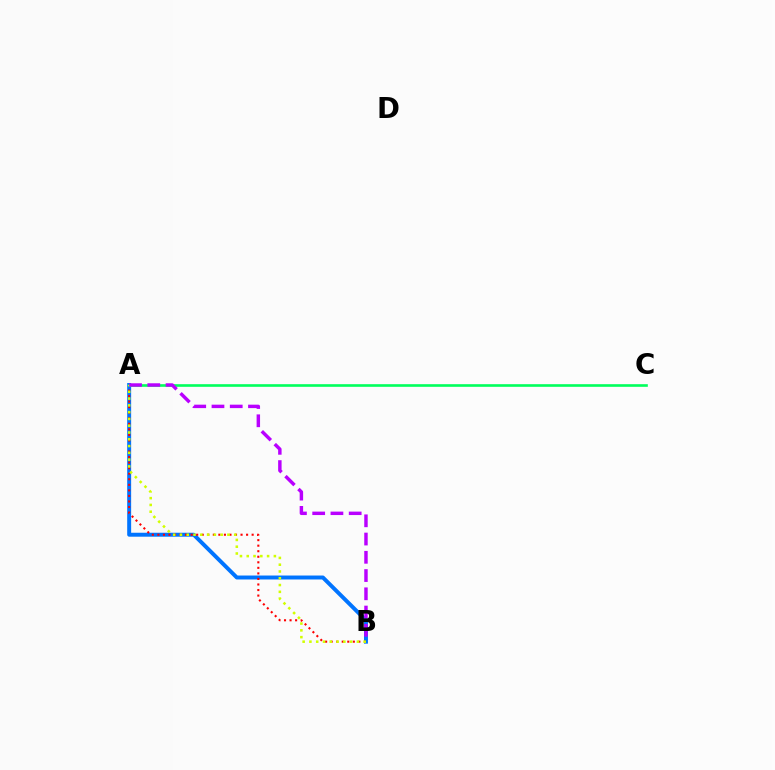{('A', 'B'): [{'color': '#0074ff', 'line_style': 'solid', 'thickness': 2.84}, {'color': '#ff0000', 'line_style': 'dotted', 'thickness': 1.51}, {'color': '#d1ff00', 'line_style': 'dotted', 'thickness': 1.84}, {'color': '#b900ff', 'line_style': 'dashed', 'thickness': 2.48}], ('A', 'C'): [{'color': '#00ff5c', 'line_style': 'solid', 'thickness': 1.89}]}